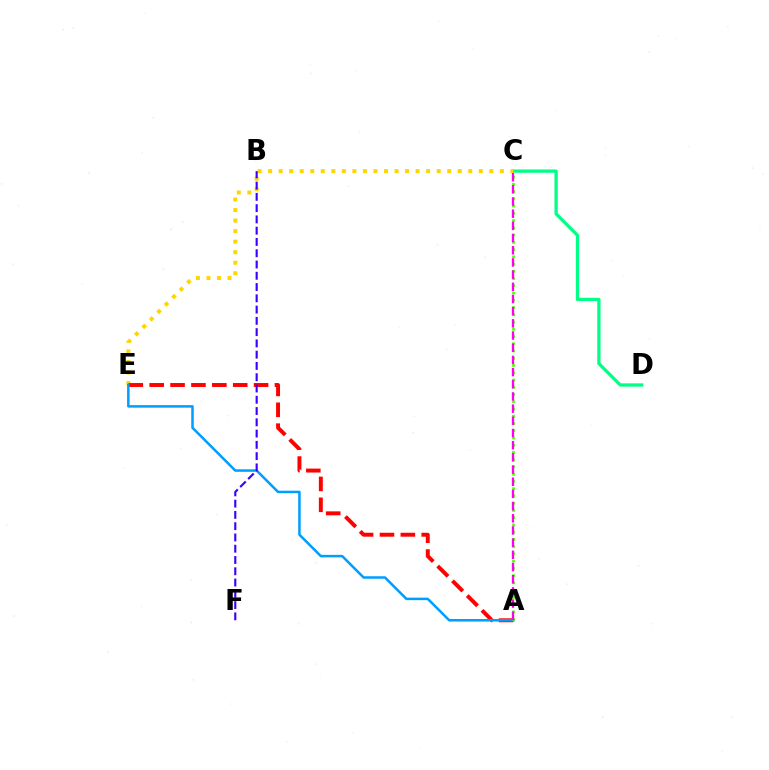{('C', 'D'): [{'color': '#00ff86', 'line_style': 'solid', 'thickness': 2.36}], ('C', 'E'): [{'color': '#ffd500', 'line_style': 'dotted', 'thickness': 2.86}], ('A', 'E'): [{'color': '#ff0000', 'line_style': 'dashed', 'thickness': 2.84}, {'color': '#009eff', 'line_style': 'solid', 'thickness': 1.81}], ('B', 'F'): [{'color': '#3700ff', 'line_style': 'dashed', 'thickness': 1.53}], ('A', 'C'): [{'color': '#4fff00', 'line_style': 'dotted', 'thickness': 1.97}, {'color': '#ff00ed', 'line_style': 'dashed', 'thickness': 1.66}]}